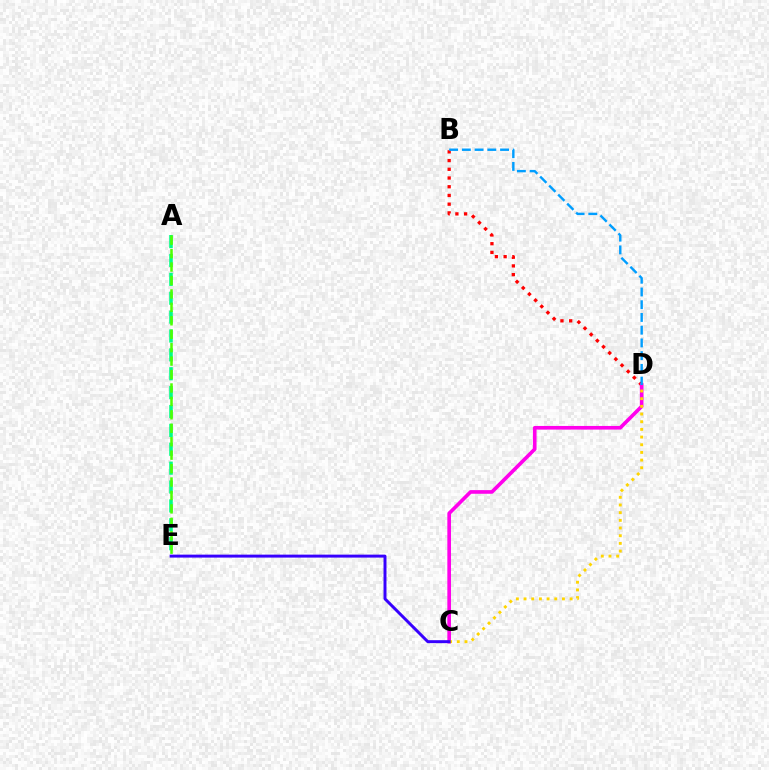{('A', 'E'): [{'color': '#00ff86', 'line_style': 'dashed', 'thickness': 2.56}, {'color': '#4fff00', 'line_style': 'dashed', 'thickness': 1.83}], ('B', 'D'): [{'color': '#ff0000', 'line_style': 'dotted', 'thickness': 2.37}, {'color': '#009eff', 'line_style': 'dashed', 'thickness': 1.73}], ('C', 'D'): [{'color': '#ff00ed', 'line_style': 'solid', 'thickness': 2.62}, {'color': '#ffd500', 'line_style': 'dotted', 'thickness': 2.09}], ('C', 'E'): [{'color': '#3700ff', 'line_style': 'solid', 'thickness': 2.13}]}